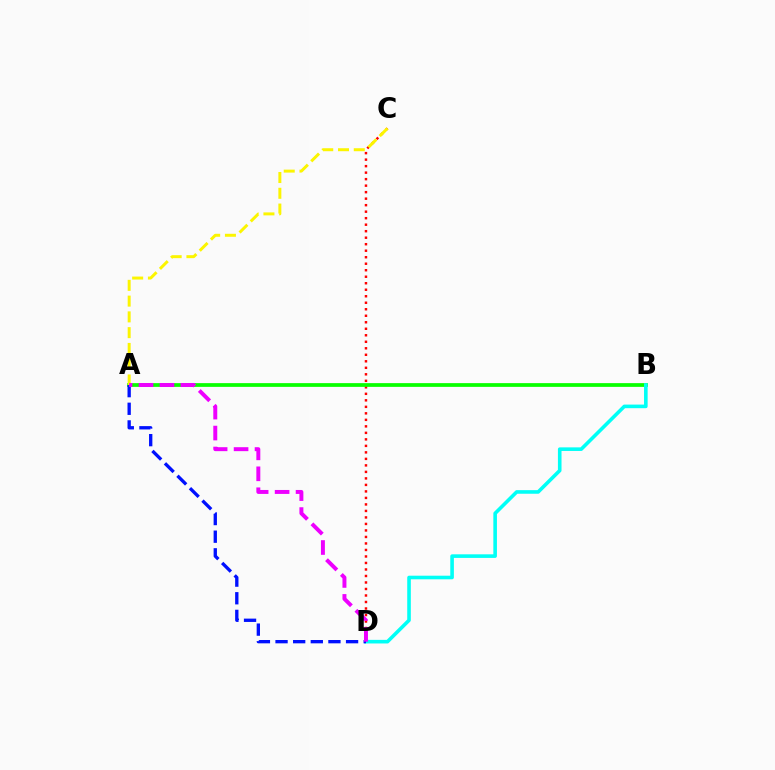{('C', 'D'): [{'color': '#ff0000', 'line_style': 'dotted', 'thickness': 1.77}], ('A', 'B'): [{'color': '#08ff00', 'line_style': 'solid', 'thickness': 2.69}], ('A', 'C'): [{'color': '#fcf500', 'line_style': 'dashed', 'thickness': 2.14}], ('B', 'D'): [{'color': '#00fff6', 'line_style': 'solid', 'thickness': 2.59}], ('A', 'D'): [{'color': '#0010ff', 'line_style': 'dashed', 'thickness': 2.4}, {'color': '#ee00ff', 'line_style': 'dashed', 'thickness': 2.85}]}